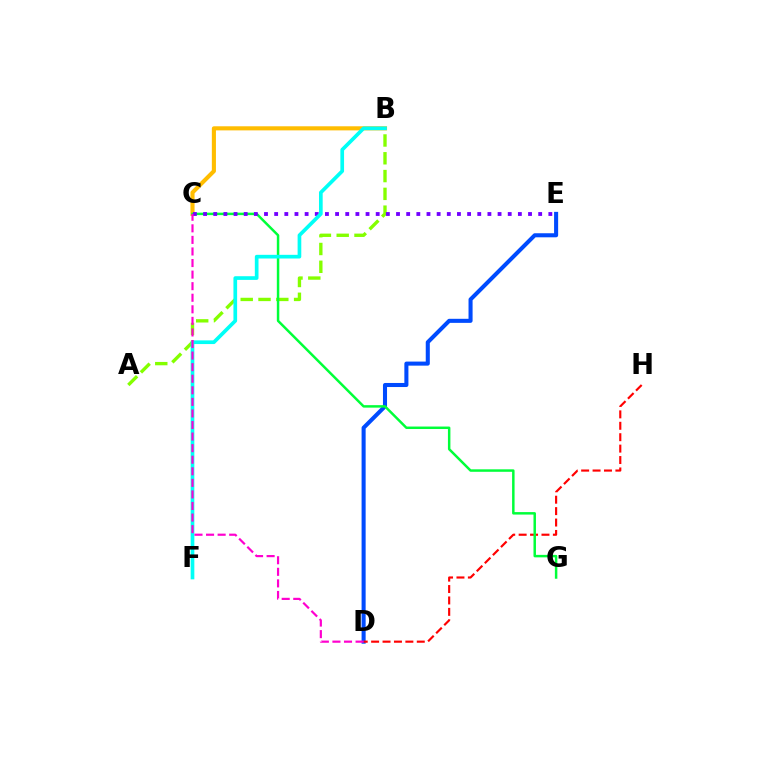{('D', 'E'): [{'color': '#004bff', 'line_style': 'solid', 'thickness': 2.92}], ('A', 'B'): [{'color': '#84ff00', 'line_style': 'dashed', 'thickness': 2.42}], ('B', 'C'): [{'color': '#ffbd00', 'line_style': 'solid', 'thickness': 2.95}], ('D', 'H'): [{'color': '#ff0000', 'line_style': 'dashed', 'thickness': 1.55}], ('C', 'G'): [{'color': '#00ff39', 'line_style': 'solid', 'thickness': 1.78}], ('C', 'E'): [{'color': '#7200ff', 'line_style': 'dotted', 'thickness': 2.76}], ('B', 'F'): [{'color': '#00fff6', 'line_style': 'solid', 'thickness': 2.65}], ('C', 'D'): [{'color': '#ff00cf', 'line_style': 'dashed', 'thickness': 1.57}]}